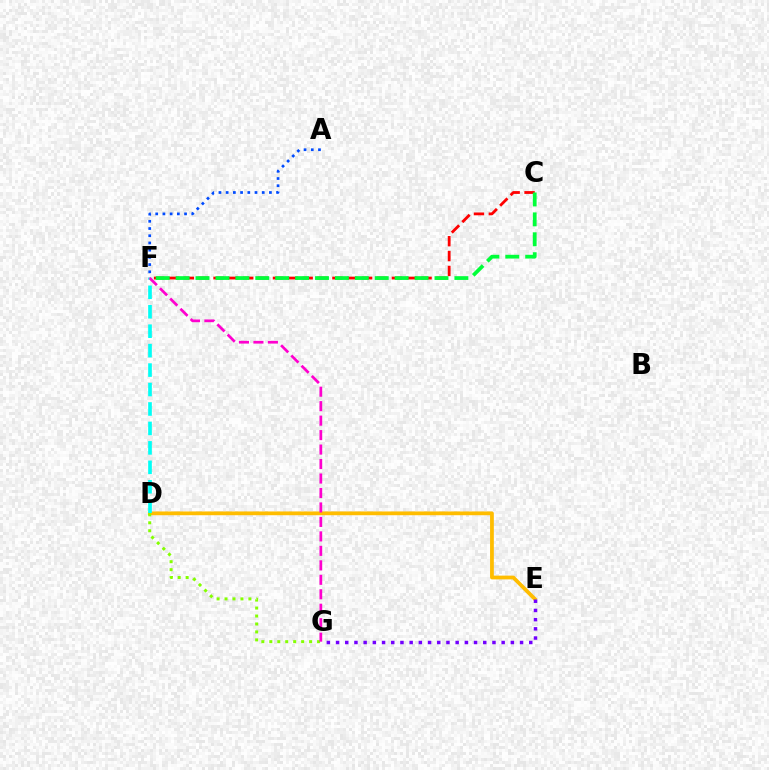{('D', 'E'): [{'color': '#ffbd00', 'line_style': 'solid', 'thickness': 2.71}], ('A', 'F'): [{'color': '#004bff', 'line_style': 'dotted', 'thickness': 1.96}], ('D', 'F'): [{'color': '#00fff6', 'line_style': 'dashed', 'thickness': 2.64}], ('C', 'F'): [{'color': '#ff0000', 'line_style': 'dashed', 'thickness': 2.02}, {'color': '#00ff39', 'line_style': 'dashed', 'thickness': 2.71}], ('E', 'G'): [{'color': '#7200ff', 'line_style': 'dotted', 'thickness': 2.5}], ('D', 'G'): [{'color': '#84ff00', 'line_style': 'dotted', 'thickness': 2.16}], ('F', 'G'): [{'color': '#ff00cf', 'line_style': 'dashed', 'thickness': 1.97}]}